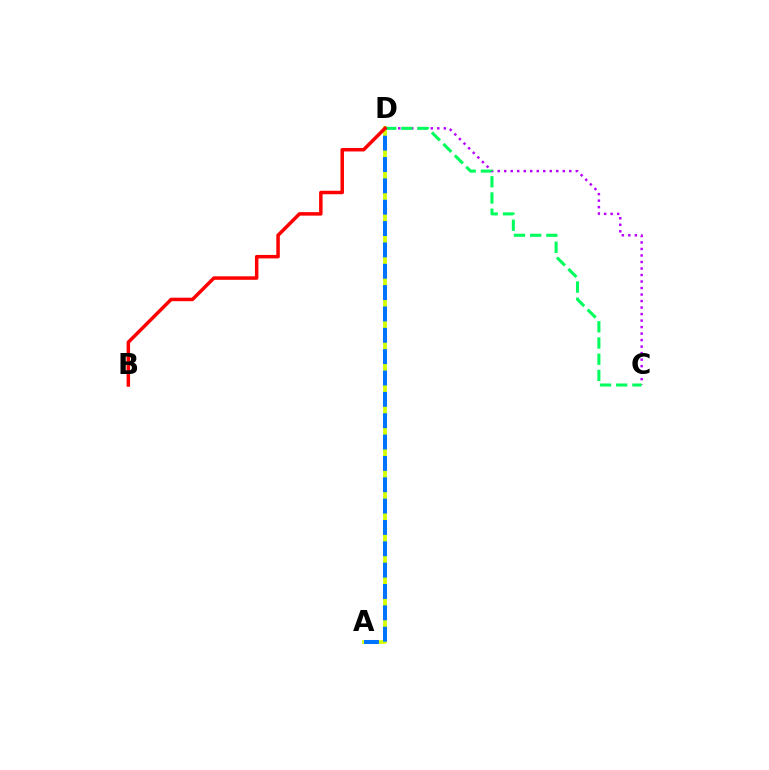{('A', 'D'): [{'color': '#d1ff00', 'line_style': 'solid', 'thickness': 2.69}, {'color': '#0074ff', 'line_style': 'dashed', 'thickness': 2.9}], ('C', 'D'): [{'color': '#b900ff', 'line_style': 'dotted', 'thickness': 1.77}, {'color': '#00ff5c', 'line_style': 'dashed', 'thickness': 2.2}], ('B', 'D'): [{'color': '#ff0000', 'line_style': 'solid', 'thickness': 2.51}]}